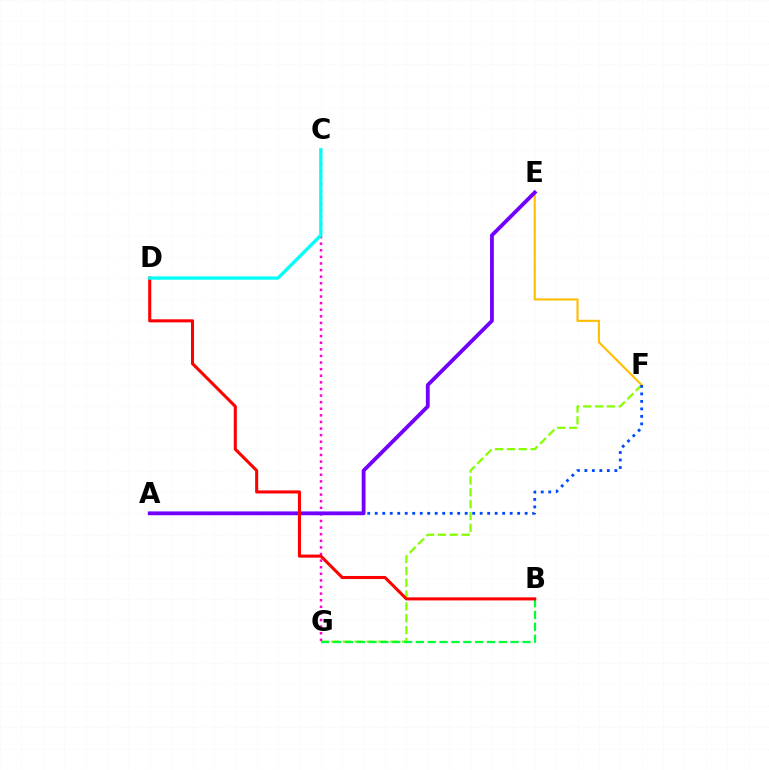{('F', 'G'): [{'color': '#84ff00', 'line_style': 'dashed', 'thickness': 1.61}], ('E', 'F'): [{'color': '#ffbd00', 'line_style': 'solid', 'thickness': 1.52}], ('C', 'G'): [{'color': '#ff00cf', 'line_style': 'dotted', 'thickness': 1.79}], ('B', 'G'): [{'color': '#00ff39', 'line_style': 'dashed', 'thickness': 1.61}], ('A', 'F'): [{'color': '#004bff', 'line_style': 'dotted', 'thickness': 2.04}], ('A', 'E'): [{'color': '#7200ff', 'line_style': 'solid', 'thickness': 2.74}], ('B', 'D'): [{'color': '#ff0000', 'line_style': 'solid', 'thickness': 2.21}], ('C', 'D'): [{'color': '#00fff6', 'line_style': 'solid', 'thickness': 2.37}]}